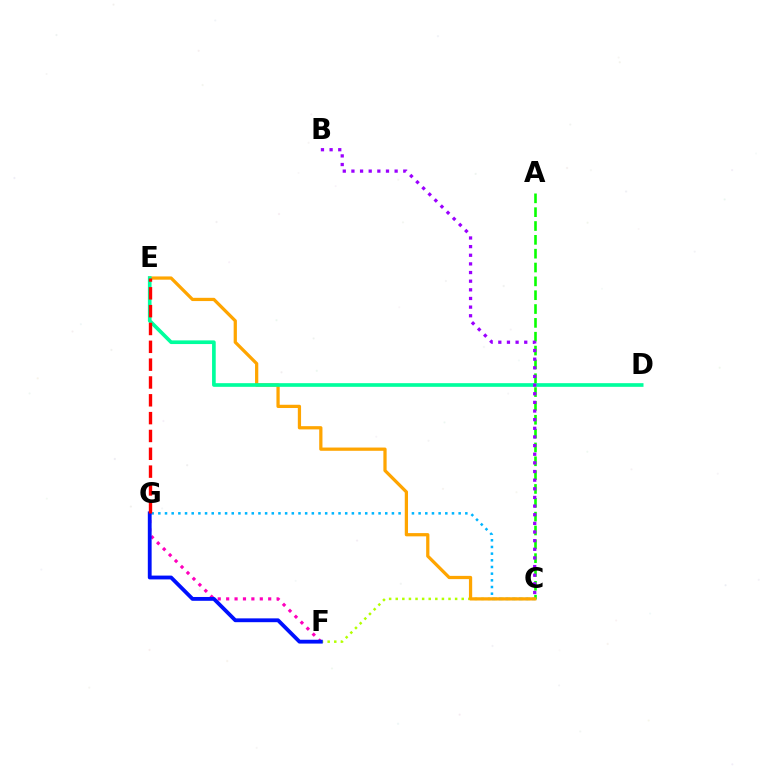{('C', 'G'): [{'color': '#00b5ff', 'line_style': 'dotted', 'thickness': 1.81}], ('A', 'C'): [{'color': '#08ff00', 'line_style': 'dashed', 'thickness': 1.88}], ('C', 'F'): [{'color': '#b3ff00', 'line_style': 'dotted', 'thickness': 1.79}], ('C', 'E'): [{'color': '#ffa500', 'line_style': 'solid', 'thickness': 2.34}], ('F', 'G'): [{'color': '#ff00bd', 'line_style': 'dotted', 'thickness': 2.28}, {'color': '#0010ff', 'line_style': 'solid', 'thickness': 2.75}], ('D', 'E'): [{'color': '#00ff9d', 'line_style': 'solid', 'thickness': 2.64}], ('B', 'C'): [{'color': '#9b00ff', 'line_style': 'dotted', 'thickness': 2.35}], ('E', 'G'): [{'color': '#ff0000', 'line_style': 'dashed', 'thickness': 2.42}]}